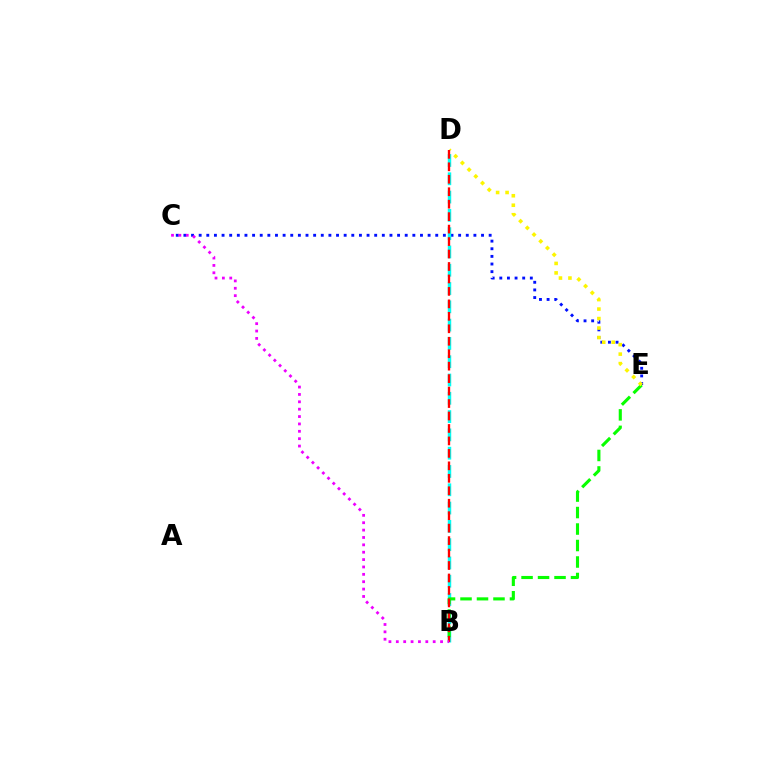{('C', 'E'): [{'color': '#0010ff', 'line_style': 'dotted', 'thickness': 2.07}], ('B', 'D'): [{'color': '#00fff6', 'line_style': 'dashed', 'thickness': 2.49}, {'color': '#ff0000', 'line_style': 'dashed', 'thickness': 1.69}], ('B', 'E'): [{'color': '#08ff00', 'line_style': 'dashed', 'thickness': 2.24}], ('D', 'E'): [{'color': '#fcf500', 'line_style': 'dotted', 'thickness': 2.58}], ('B', 'C'): [{'color': '#ee00ff', 'line_style': 'dotted', 'thickness': 2.0}]}